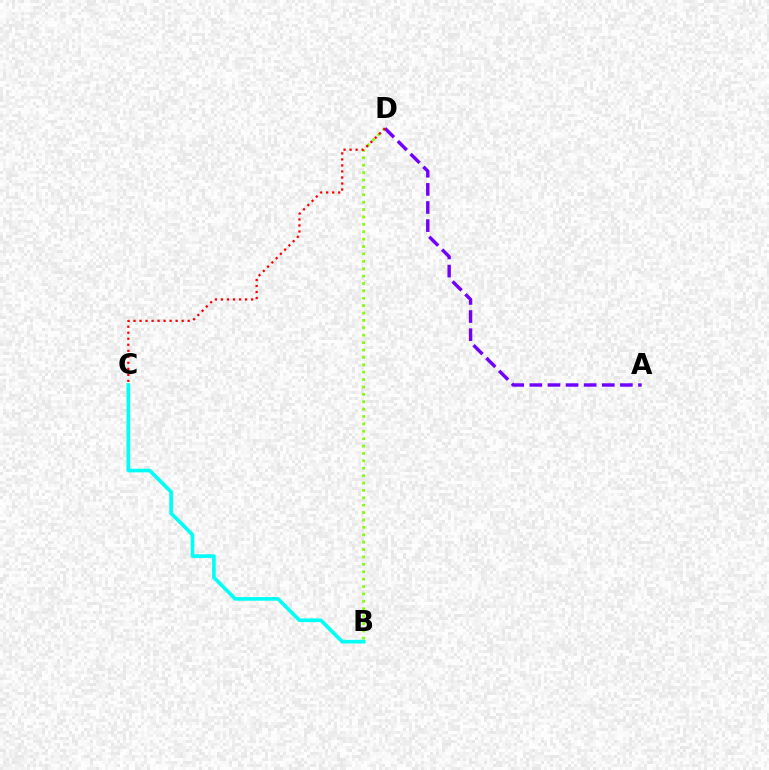{('B', 'D'): [{'color': '#84ff00', 'line_style': 'dotted', 'thickness': 2.01}], ('B', 'C'): [{'color': '#00fff6', 'line_style': 'solid', 'thickness': 2.62}], ('A', 'D'): [{'color': '#7200ff', 'line_style': 'dashed', 'thickness': 2.46}], ('C', 'D'): [{'color': '#ff0000', 'line_style': 'dotted', 'thickness': 1.64}]}